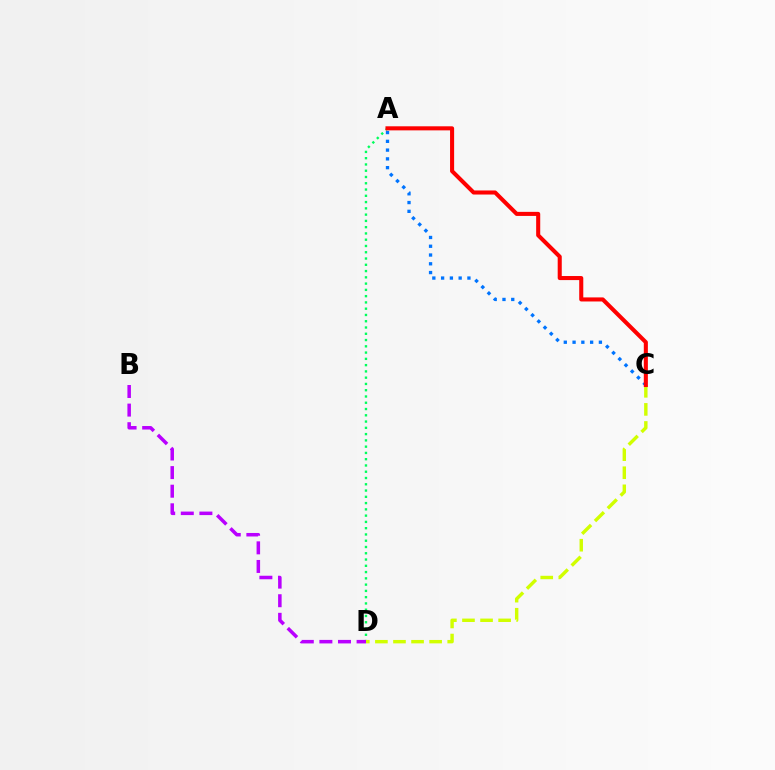{('A', 'D'): [{'color': '#00ff5c', 'line_style': 'dotted', 'thickness': 1.7}], ('C', 'D'): [{'color': '#d1ff00', 'line_style': 'dashed', 'thickness': 2.46}], ('A', 'C'): [{'color': '#0074ff', 'line_style': 'dotted', 'thickness': 2.38}, {'color': '#ff0000', 'line_style': 'solid', 'thickness': 2.93}], ('B', 'D'): [{'color': '#b900ff', 'line_style': 'dashed', 'thickness': 2.53}]}